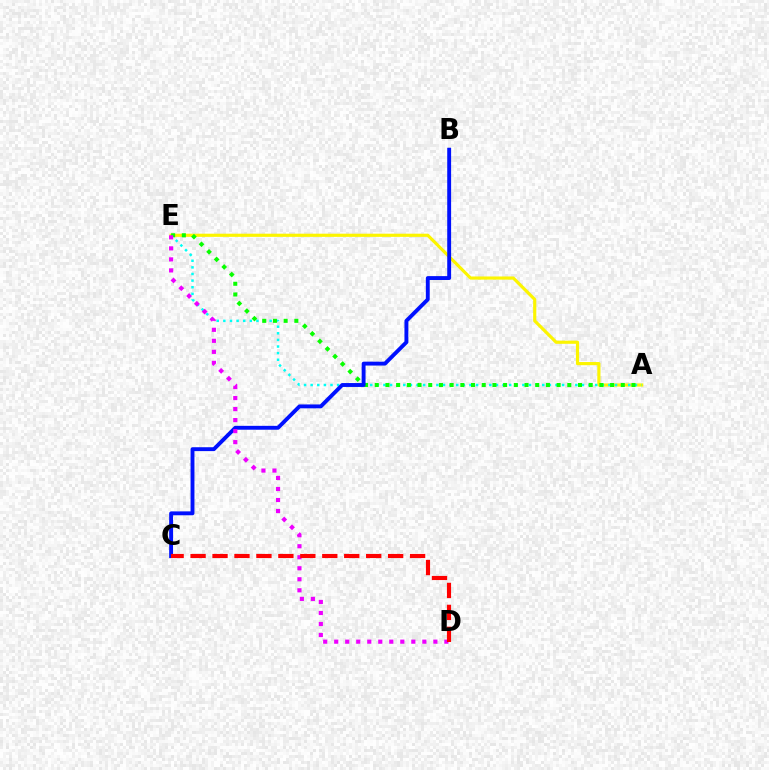{('A', 'E'): [{'color': '#fcf500', 'line_style': 'solid', 'thickness': 2.28}, {'color': '#00fff6', 'line_style': 'dotted', 'thickness': 1.8}, {'color': '#08ff00', 'line_style': 'dotted', 'thickness': 2.91}], ('B', 'C'): [{'color': '#0010ff', 'line_style': 'solid', 'thickness': 2.8}], ('D', 'E'): [{'color': '#ee00ff', 'line_style': 'dotted', 'thickness': 2.99}], ('C', 'D'): [{'color': '#ff0000', 'line_style': 'dashed', 'thickness': 2.98}]}